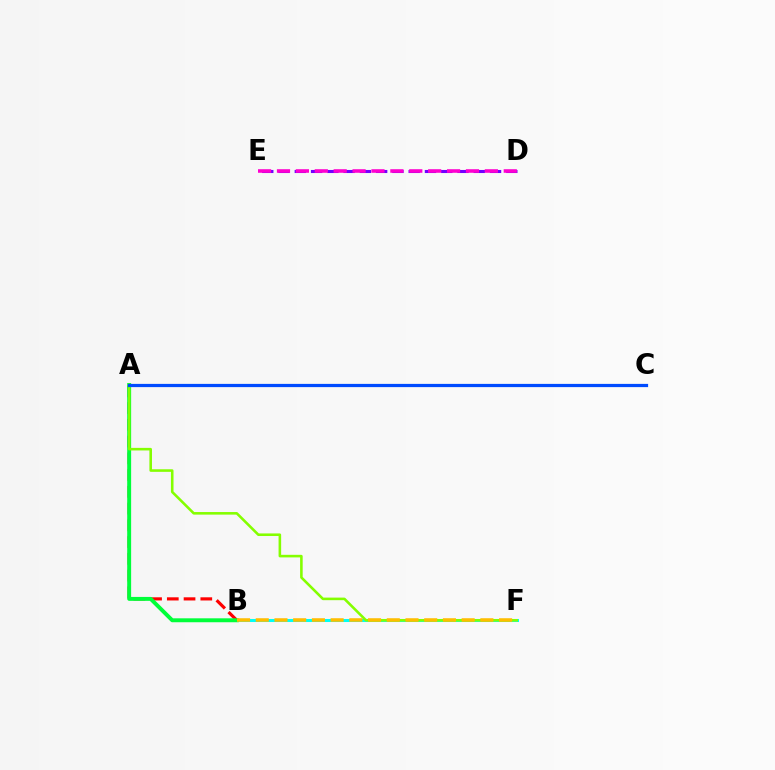{('B', 'F'): [{'color': '#00fff6', 'line_style': 'solid', 'thickness': 2.18}, {'color': '#ffbd00', 'line_style': 'dashed', 'thickness': 2.54}], ('A', 'B'): [{'color': '#ff0000', 'line_style': 'dashed', 'thickness': 2.27}, {'color': '#00ff39', 'line_style': 'solid', 'thickness': 2.83}], ('A', 'F'): [{'color': '#84ff00', 'line_style': 'solid', 'thickness': 1.86}], ('A', 'C'): [{'color': '#004bff', 'line_style': 'solid', 'thickness': 2.32}], ('D', 'E'): [{'color': '#7200ff', 'line_style': 'dashed', 'thickness': 2.21}, {'color': '#ff00cf', 'line_style': 'dashed', 'thickness': 2.57}]}